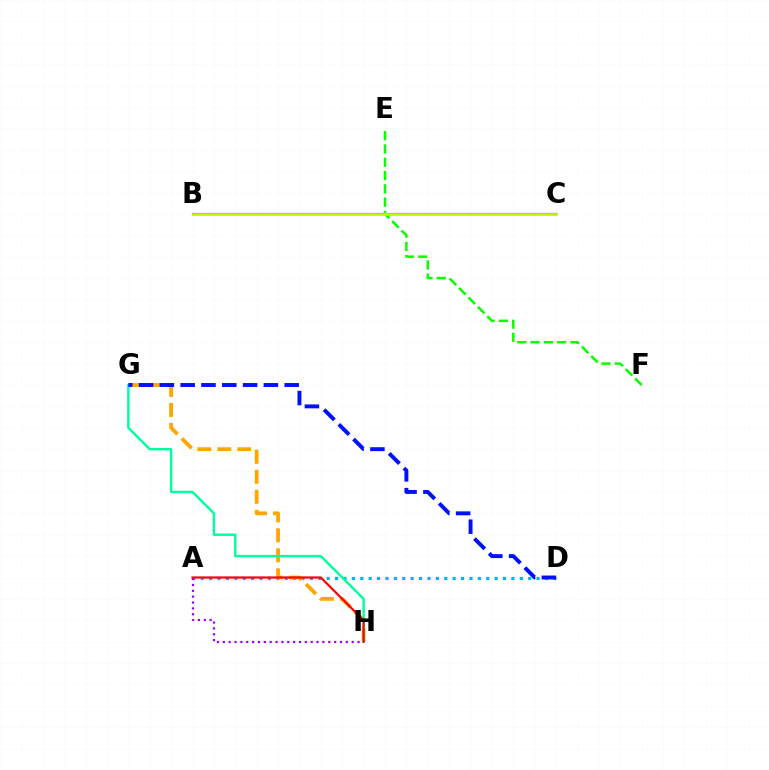{('A', 'D'): [{'color': '#00b5ff', 'line_style': 'dotted', 'thickness': 2.28}], ('B', 'C'): [{'color': '#ff00bd', 'line_style': 'solid', 'thickness': 1.58}, {'color': '#b3ff00', 'line_style': 'solid', 'thickness': 1.9}], ('E', 'F'): [{'color': '#08ff00', 'line_style': 'dashed', 'thickness': 1.81}], ('G', 'H'): [{'color': '#ffa500', 'line_style': 'dashed', 'thickness': 2.71}, {'color': '#00ff9d', 'line_style': 'solid', 'thickness': 1.74}], ('A', 'H'): [{'color': '#9b00ff', 'line_style': 'dotted', 'thickness': 1.59}, {'color': '#ff0000', 'line_style': 'solid', 'thickness': 1.56}], ('D', 'G'): [{'color': '#0010ff', 'line_style': 'dashed', 'thickness': 2.83}]}